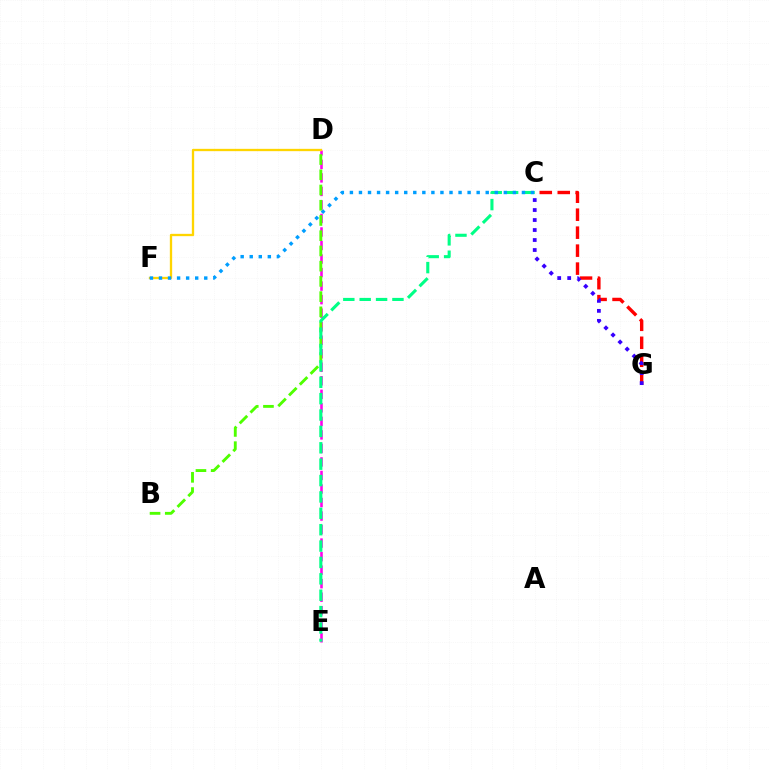{('D', 'E'): [{'color': '#ff00ed', 'line_style': 'dashed', 'thickness': 1.84}], ('B', 'D'): [{'color': '#4fff00', 'line_style': 'dashed', 'thickness': 2.07}], ('C', 'G'): [{'color': '#ff0000', 'line_style': 'dashed', 'thickness': 2.44}, {'color': '#3700ff', 'line_style': 'dotted', 'thickness': 2.72}], ('C', 'E'): [{'color': '#00ff86', 'line_style': 'dashed', 'thickness': 2.23}], ('D', 'F'): [{'color': '#ffd500', 'line_style': 'solid', 'thickness': 1.67}], ('C', 'F'): [{'color': '#009eff', 'line_style': 'dotted', 'thickness': 2.46}]}